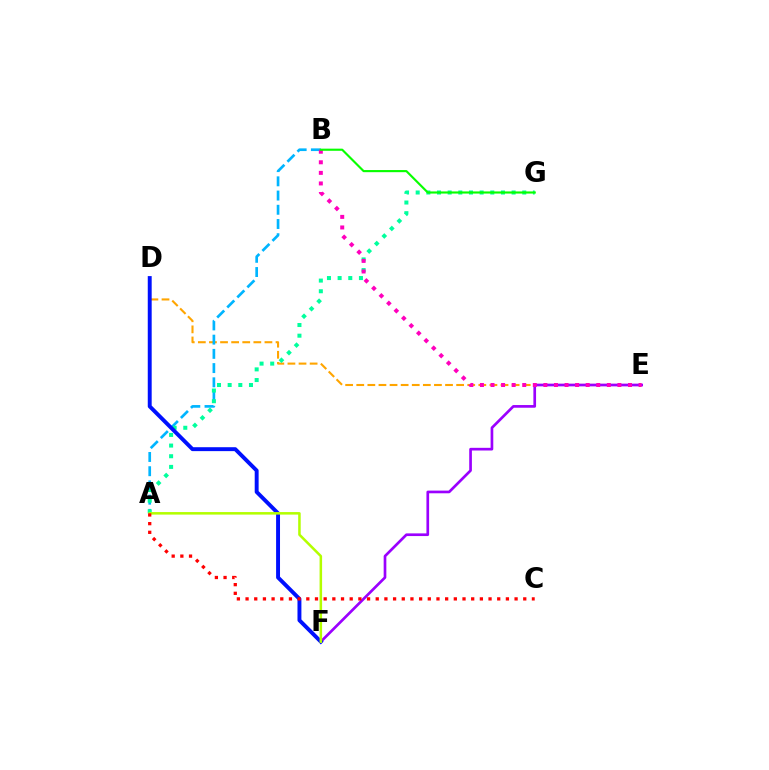{('D', 'E'): [{'color': '#ffa500', 'line_style': 'dashed', 'thickness': 1.51}], ('A', 'B'): [{'color': '#00b5ff', 'line_style': 'dashed', 'thickness': 1.93}], ('A', 'G'): [{'color': '#00ff9d', 'line_style': 'dotted', 'thickness': 2.9}], ('E', 'F'): [{'color': '#9b00ff', 'line_style': 'solid', 'thickness': 1.93}], ('B', 'E'): [{'color': '#ff00bd', 'line_style': 'dotted', 'thickness': 2.87}], ('D', 'F'): [{'color': '#0010ff', 'line_style': 'solid', 'thickness': 2.82}], ('A', 'F'): [{'color': '#b3ff00', 'line_style': 'solid', 'thickness': 1.82}], ('B', 'G'): [{'color': '#08ff00', 'line_style': 'solid', 'thickness': 1.54}], ('A', 'C'): [{'color': '#ff0000', 'line_style': 'dotted', 'thickness': 2.36}]}